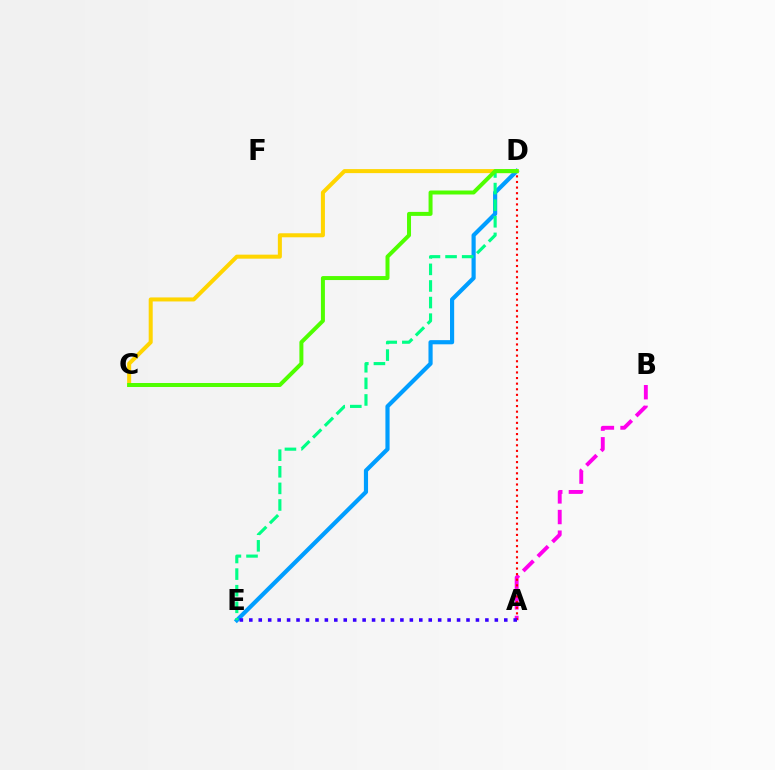{('A', 'B'): [{'color': '#ff00ed', 'line_style': 'dashed', 'thickness': 2.8}], ('D', 'E'): [{'color': '#009eff', 'line_style': 'solid', 'thickness': 3.0}, {'color': '#00ff86', 'line_style': 'dashed', 'thickness': 2.26}], ('C', 'D'): [{'color': '#ffd500', 'line_style': 'solid', 'thickness': 2.89}, {'color': '#4fff00', 'line_style': 'solid', 'thickness': 2.87}], ('A', 'D'): [{'color': '#ff0000', 'line_style': 'dotted', 'thickness': 1.52}], ('A', 'E'): [{'color': '#3700ff', 'line_style': 'dotted', 'thickness': 2.57}]}